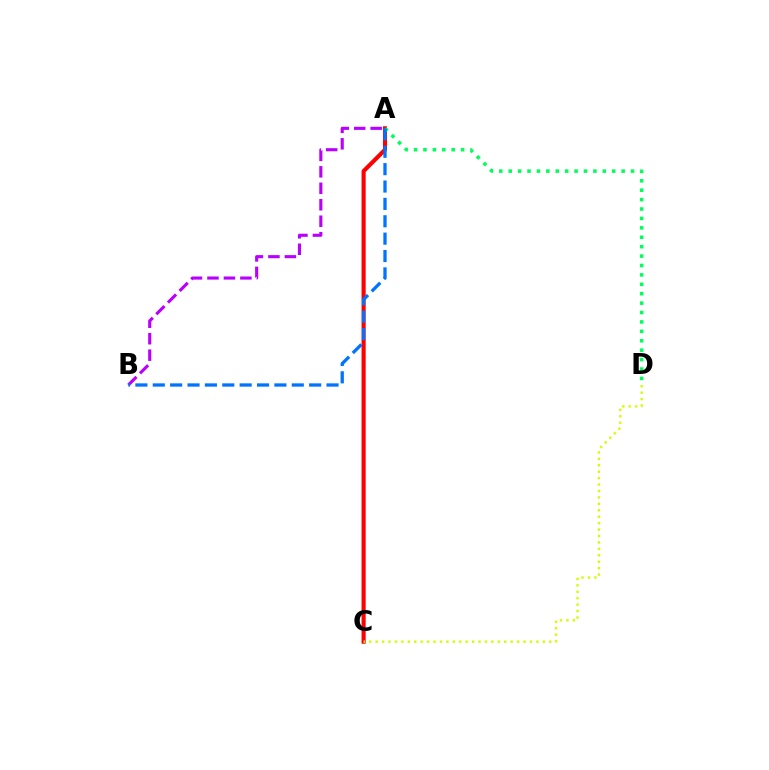{('A', 'B'): [{'color': '#b900ff', 'line_style': 'dashed', 'thickness': 2.24}, {'color': '#0074ff', 'line_style': 'dashed', 'thickness': 2.36}], ('A', 'C'): [{'color': '#ff0000', 'line_style': 'solid', 'thickness': 2.96}], ('A', 'D'): [{'color': '#00ff5c', 'line_style': 'dotted', 'thickness': 2.56}], ('C', 'D'): [{'color': '#d1ff00', 'line_style': 'dotted', 'thickness': 1.75}]}